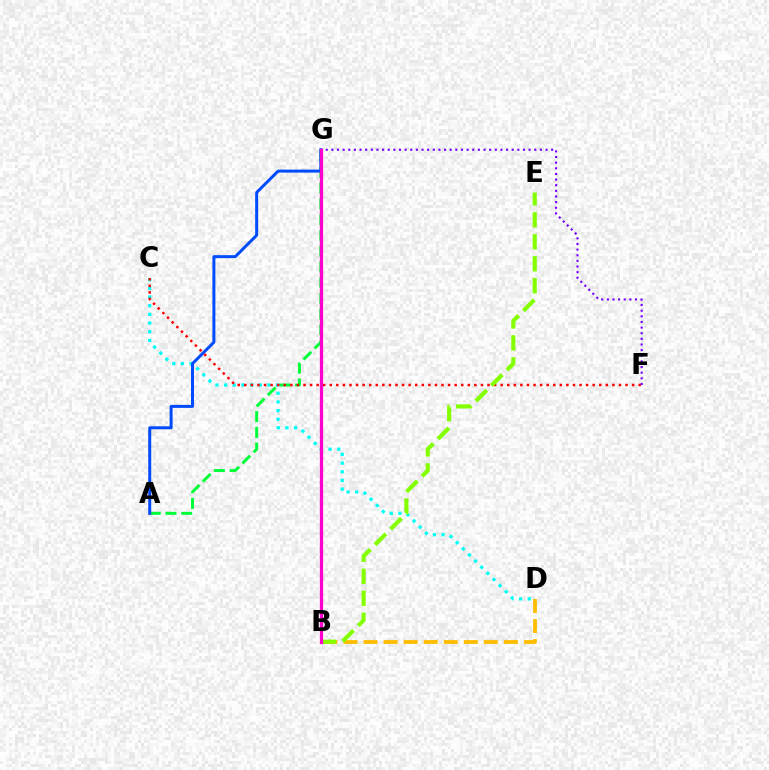{('A', 'G'): [{'color': '#00ff39', 'line_style': 'dashed', 'thickness': 2.14}, {'color': '#004bff', 'line_style': 'solid', 'thickness': 2.15}], ('C', 'D'): [{'color': '#00fff6', 'line_style': 'dotted', 'thickness': 2.36}], ('B', 'D'): [{'color': '#ffbd00', 'line_style': 'dashed', 'thickness': 2.72}], ('C', 'F'): [{'color': '#ff0000', 'line_style': 'dotted', 'thickness': 1.79}], ('F', 'G'): [{'color': '#7200ff', 'line_style': 'dotted', 'thickness': 1.53}], ('B', 'E'): [{'color': '#84ff00', 'line_style': 'dashed', 'thickness': 2.99}], ('B', 'G'): [{'color': '#ff00cf', 'line_style': 'solid', 'thickness': 2.34}]}